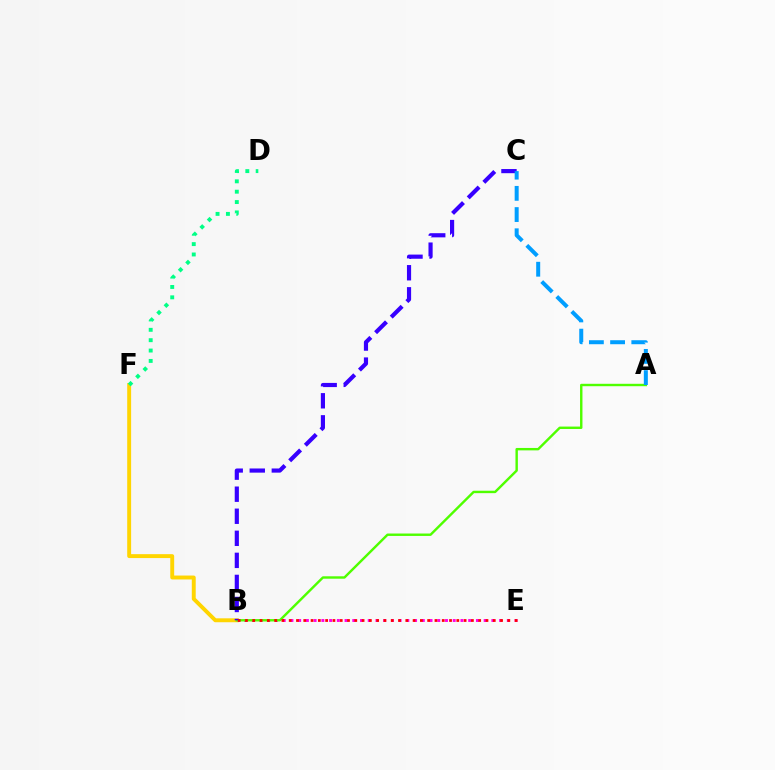{('B', 'F'): [{'color': '#ffd500', 'line_style': 'solid', 'thickness': 2.82}], ('B', 'E'): [{'color': '#ff00ed', 'line_style': 'dotted', 'thickness': 2.1}, {'color': '#ff0000', 'line_style': 'dotted', 'thickness': 1.98}], ('A', 'B'): [{'color': '#4fff00', 'line_style': 'solid', 'thickness': 1.74}], ('D', 'F'): [{'color': '#00ff86', 'line_style': 'dotted', 'thickness': 2.82}], ('B', 'C'): [{'color': '#3700ff', 'line_style': 'dashed', 'thickness': 3.0}], ('A', 'C'): [{'color': '#009eff', 'line_style': 'dashed', 'thickness': 2.88}]}